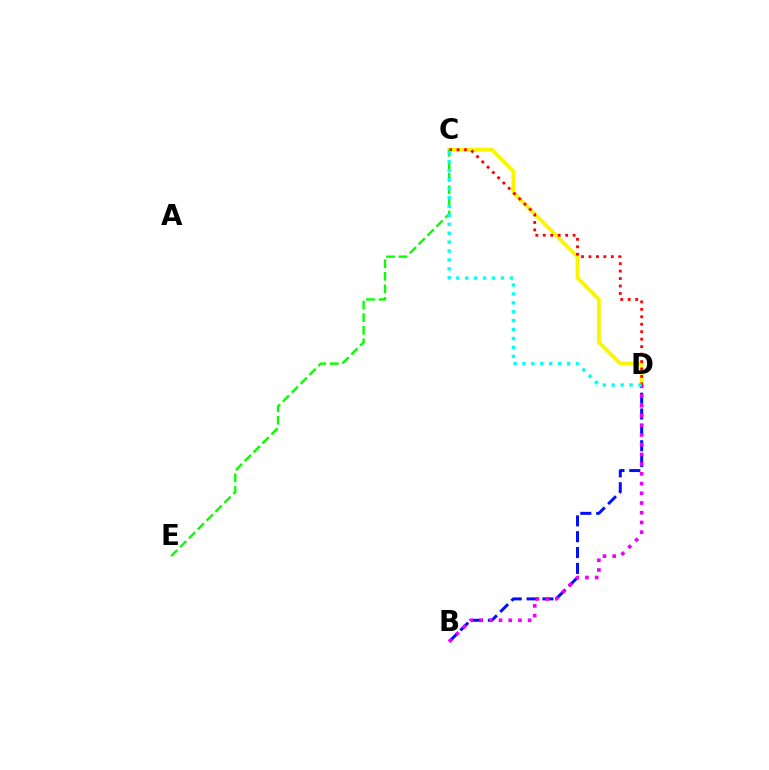{('B', 'D'): [{'color': '#0010ff', 'line_style': 'dashed', 'thickness': 2.15}, {'color': '#ee00ff', 'line_style': 'dotted', 'thickness': 2.64}], ('C', 'D'): [{'color': '#fcf500', 'line_style': 'solid', 'thickness': 2.76}, {'color': '#ff0000', 'line_style': 'dotted', 'thickness': 2.03}, {'color': '#00fff6', 'line_style': 'dotted', 'thickness': 2.42}], ('C', 'E'): [{'color': '#08ff00', 'line_style': 'dashed', 'thickness': 1.71}]}